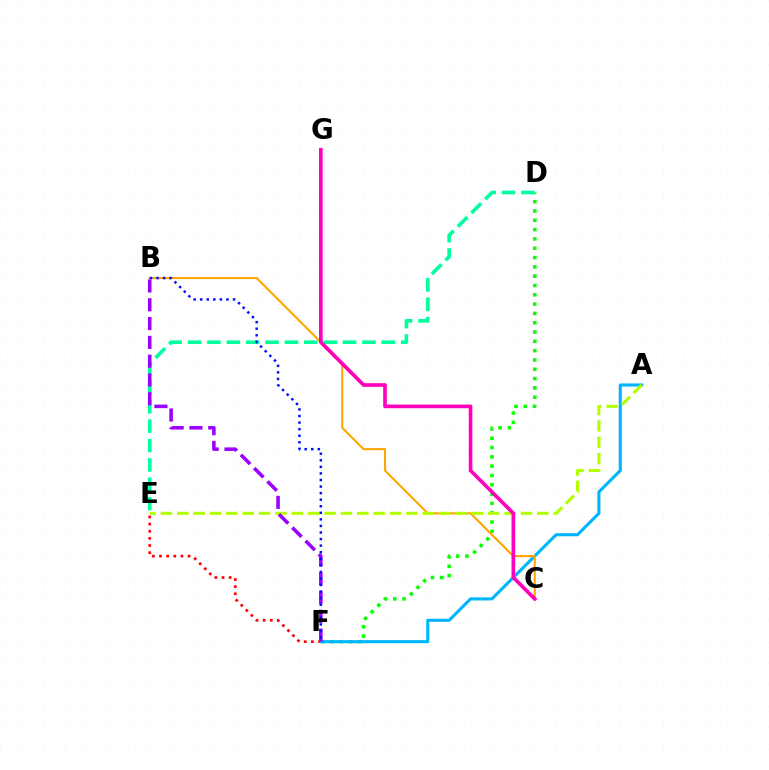{('D', 'F'): [{'color': '#08ff00', 'line_style': 'dotted', 'thickness': 2.53}], ('E', 'F'): [{'color': '#ff0000', 'line_style': 'dotted', 'thickness': 1.94}], ('A', 'F'): [{'color': '#00b5ff', 'line_style': 'solid', 'thickness': 2.22}], ('D', 'E'): [{'color': '#00ff9d', 'line_style': 'dashed', 'thickness': 2.63}], ('B', 'C'): [{'color': '#ffa500', 'line_style': 'solid', 'thickness': 1.5}], ('A', 'E'): [{'color': '#b3ff00', 'line_style': 'dashed', 'thickness': 2.22}], ('B', 'F'): [{'color': '#9b00ff', 'line_style': 'dashed', 'thickness': 2.55}, {'color': '#0010ff', 'line_style': 'dotted', 'thickness': 1.78}], ('C', 'G'): [{'color': '#ff00bd', 'line_style': 'solid', 'thickness': 2.63}]}